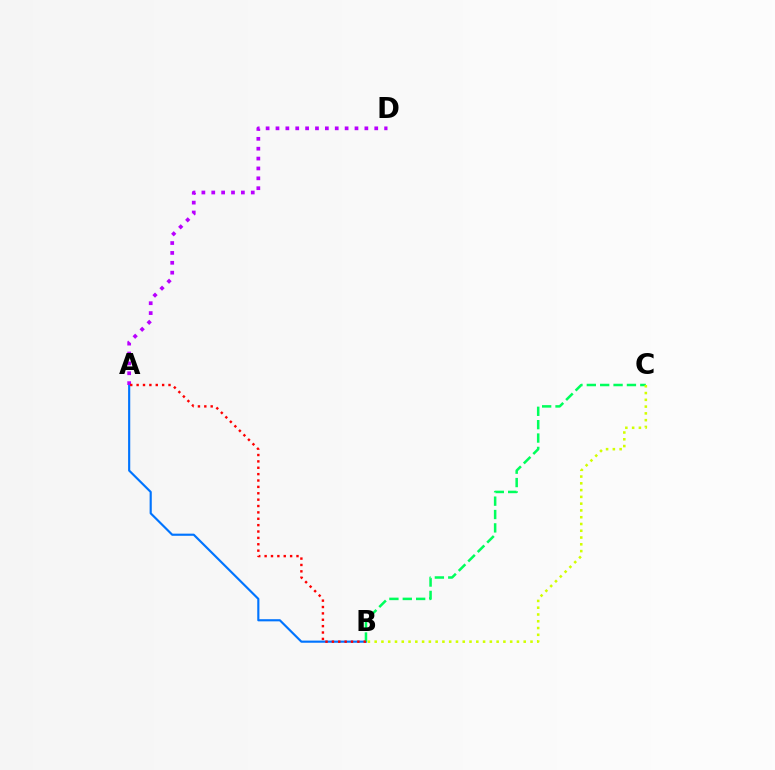{('A', 'B'): [{'color': '#0074ff', 'line_style': 'solid', 'thickness': 1.55}, {'color': '#ff0000', 'line_style': 'dotted', 'thickness': 1.73}], ('B', 'C'): [{'color': '#00ff5c', 'line_style': 'dashed', 'thickness': 1.82}, {'color': '#d1ff00', 'line_style': 'dotted', 'thickness': 1.84}], ('A', 'D'): [{'color': '#b900ff', 'line_style': 'dotted', 'thickness': 2.68}]}